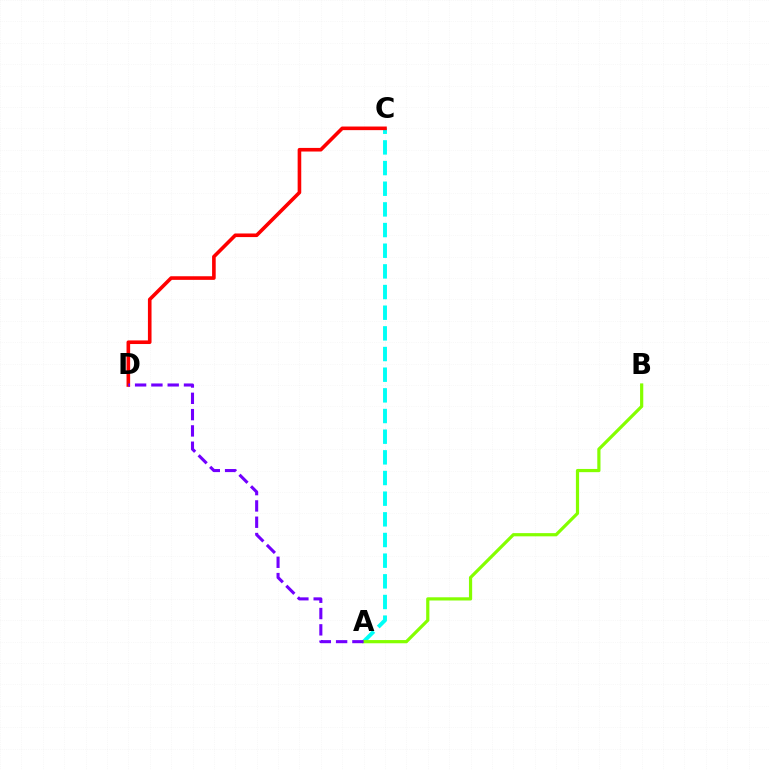{('A', 'C'): [{'color': '#00fff6', 'line_style': 'dashed', 'thickness': 2.81}], ('A', 'B'): [{'color': '#84ff00', 'line_style': 'solid', 'thickness': 2.31}], ('C', 'D'): [{'color': '#ff0000', 'line_style': 'solid', 'thickness': 2.6}], ('A', 'D'): [{'color': '#7200ff', 'line_style': 'dashed', 'thickness': 2.21}]}